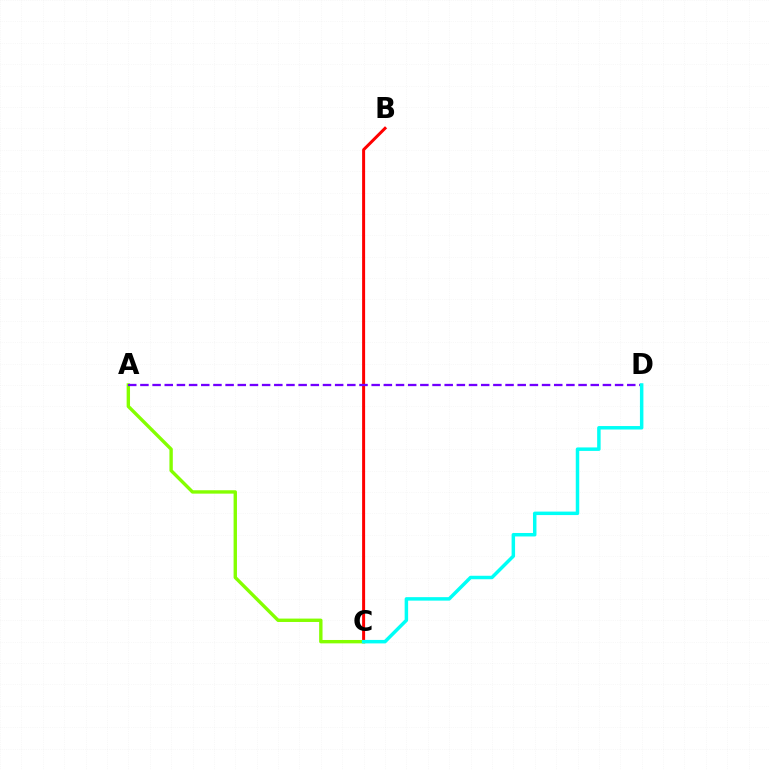{('B', 'C'): [{'color': '#ff0000', 'line_style': 'solid', 'thickness': 2.16}], ('A', 'C'): [{'color': '#84ff00', 'line_style': 'solid', 'thickness': 2.43}], ('A', 'D'): [{'color': '#7200ff', 'line_style': 'dashed', 'thickness': 1.65}], ('C', 'D'): [{'color': '#00fff6', 'line_style': 'solid', 'thickness': 2.5}]}